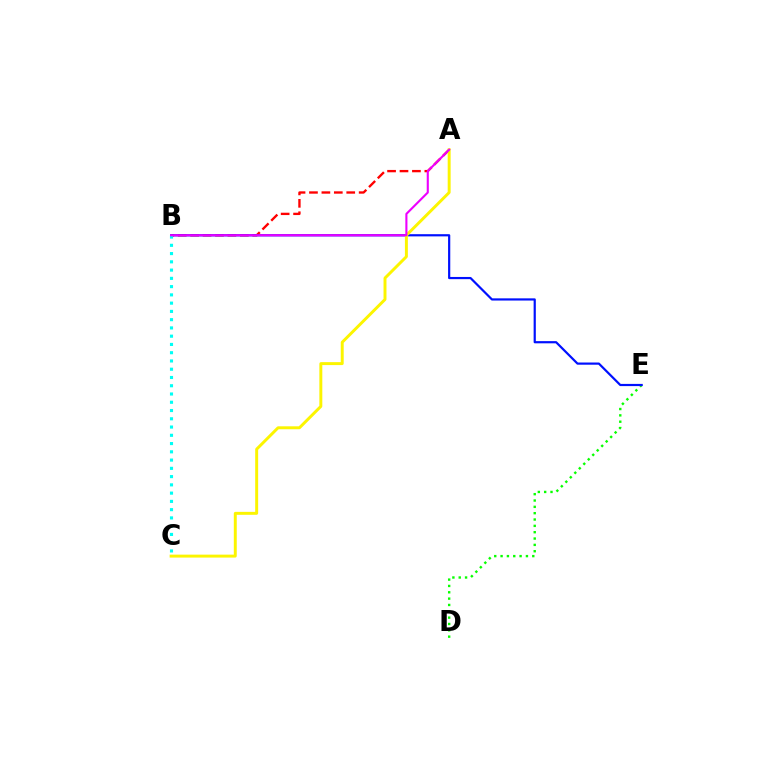{('A', 'B'): [{'color': '#ff0000', 'line_style': 'dashed', 'thickness': 1.69}, {'color': '#ee00ff', 'line_style': 'solid', 'thickness': 1.52}], ('D', 'E'): [{'color': '#08ff00', 'line_style': 'dotted', 'thickness': 1.72}], ('B', 'E'): [{'color': '#0010ff', 'line_style': 'solid', 'thickness': 1.58}], ('A', 'C'): [{'color': '#fcf500', 'line_style': 'solid', 'thickness': 2.12}], ('B', 'C'): [{'color': '#00fff6', 'line_style': 'dotted', 'thickness': 2.24}]}